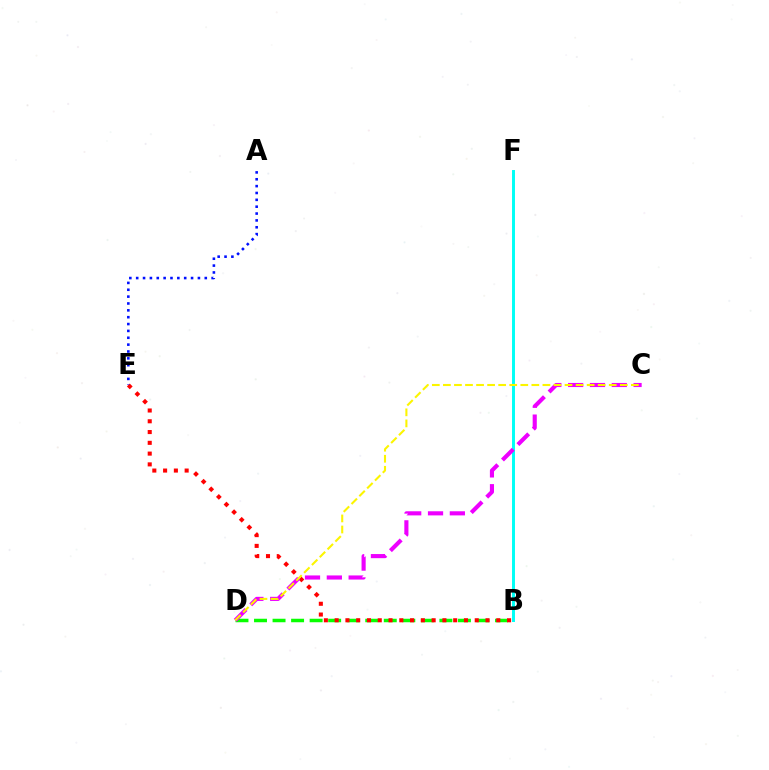{('B', 'D'): [{'color': '#08ff00', 'line_style': 'dashed', 'thickness': 2.52}], ('B', 'F'): [{'color': '#00fff6', 'line_style': 'solid', 'thickness': 2.12}], ('B', 'E'): [{'color': '#ff0000', 'line_style': 'dotted', 'thickness': 2.93}], ('A', 'E'): [{'color': '#0010ff', 'line_style': 'dotted', 'thickness': 1.86}], ('C', 'D'): [{'color': '#ee00ff', 'line_style': 'dashed', 'thickness': 2.97}, {'color': '#fcf500', 'line_style': 'dashed', 'thickness': 1.5}]}